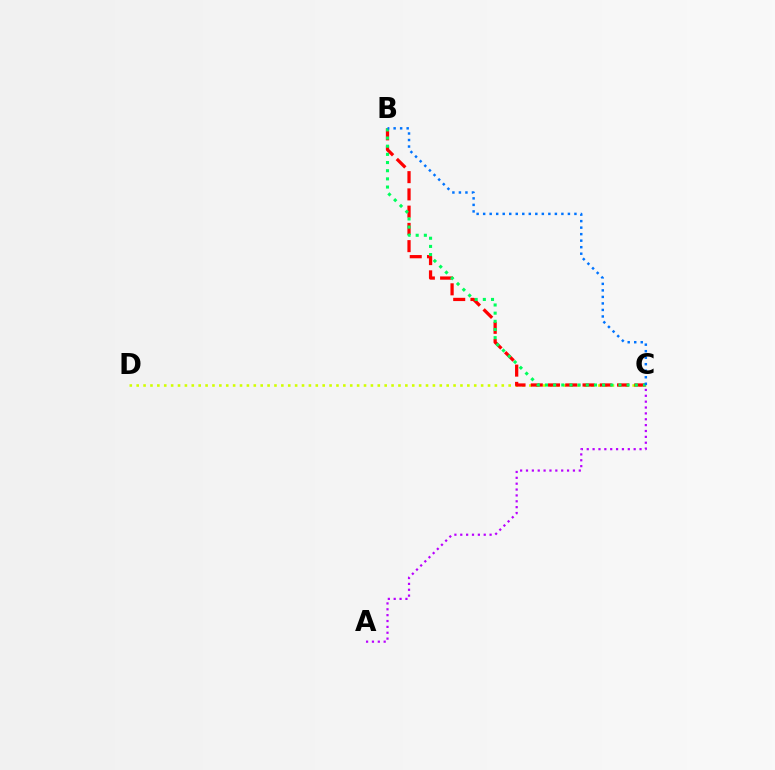{('C', 'D'): [{'color': '#d1ff00', 'line_style': 'dotted', 'thickness': 1.87}], ('B', 'C'): [{'color': '#ff0000', 'line_style': 'dashed', 'thickness': 2.34}, {'color': '#00ff5c', 'line_style': 'dotted', 'thickness': 2.22}, {'color': '#0074ff', 'line_style': 'dotted', 'thickness': 1.77}], ('A', 'C'): [{'color': '#b900ff', 'line_style': 'dotted', 'thickness': 1.59}]}